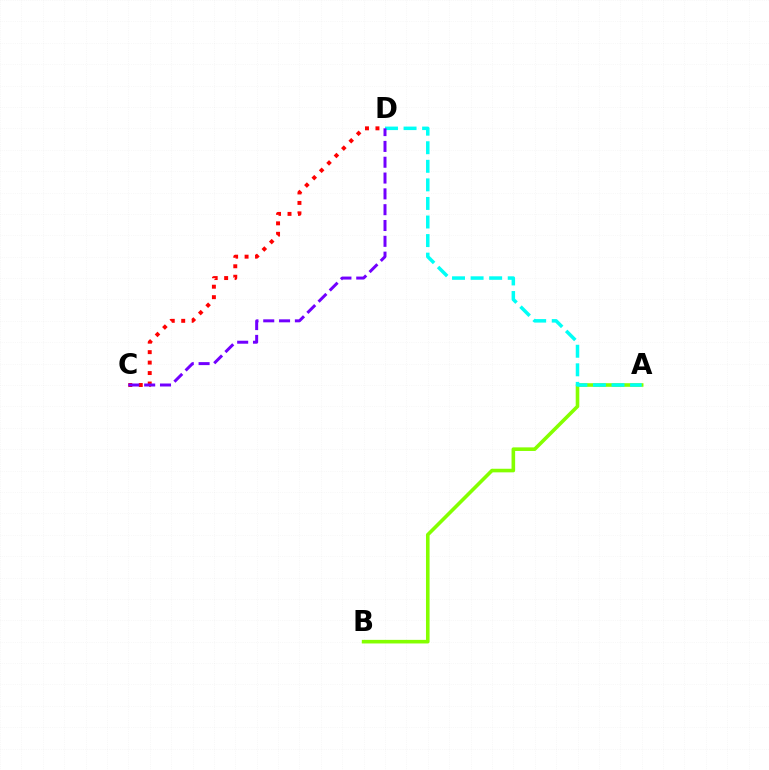{('A', 'B'): [{'color': '#84ff00', 'line_style': 'solid', 'thickness': 2.59}], ('A', 'D'): [{'color': '#00fff6', 'line_style': 'dashed', 'thickness': 2.52}], ('C', 'D'): [{'color': '#ff0000', 'line_style': 'dotted', 'thickness': 2.84}, {'color': '#7200ff', 'line_style': 'dashed', 'thickness': 2.15}]}